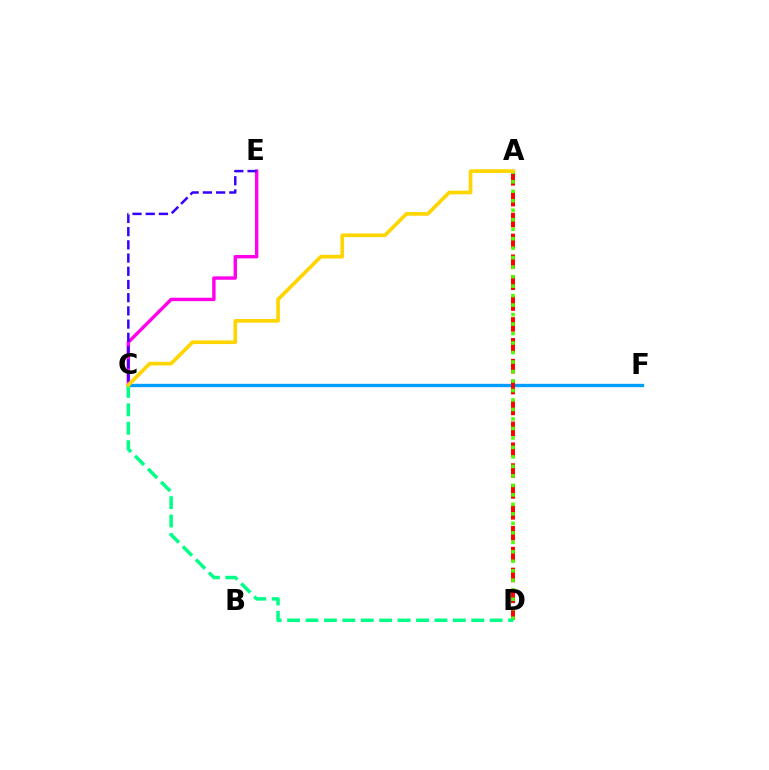{('C', 'F'): [{'color': '#009eff', 'line_style': 'solid', 'thickness': 2.4}], ('A', 'D'): [{'color': '#ff0000', 'line_style': 'dashed', 'thickness': 2.84}, {'color': '#4fff00', 'line_style': 'dotted', 'thickness': 2.58}], ('C', 'E'): [{'color': '#ff00ed', 'line_style': 'solid', 'thickness': 2.45}, {'color': '#3700ff', 'line_style': 'dashed', 'thickness': 1.79}], ('C', 'D'): [{'color': '#00ff86', 'line_style': 'dashed', 'thickness': 2.5}], ('A', 'C'): [{'color': '#ffd500', 'line_style': 'solid', 'thickness': 2.64}]}